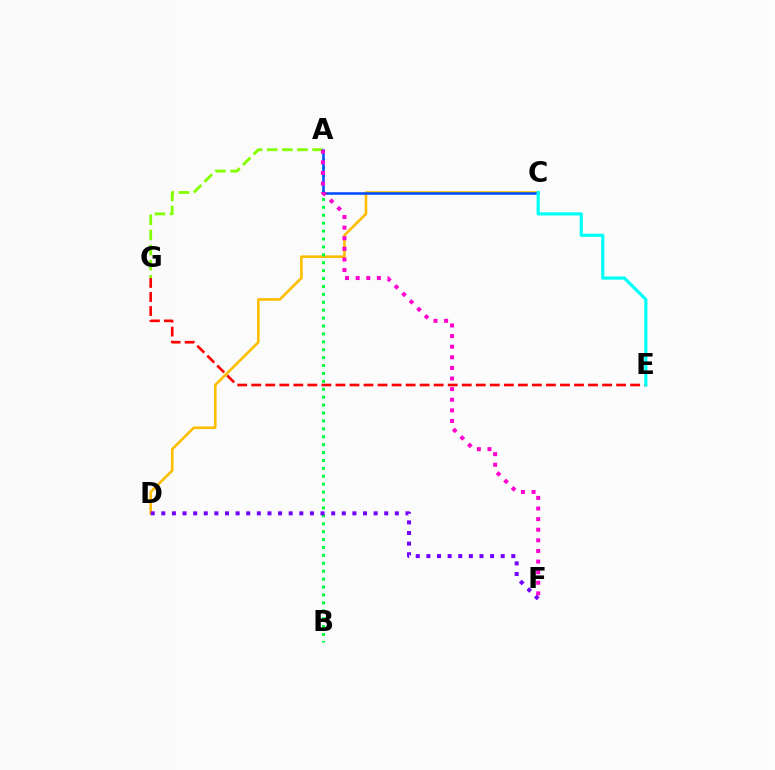{('A', 'G'): [{'color': '#84ff00', 'line_style': 'dashed', 'thickness': 2.06}], ('C', 'D'): [{'color': '#ffbd00', 'line_style': 'solid', 'thickness': 1.88}], ('A', 'B'): [{'color': '#00ff39', 'line_style': 'dotted', 'thickness': 2.15}], ('A', 'C'): [{'color': '#004bff', 'line_style': 'solid', 'thickness': 1.82}], ('E', 'G'): [{'color': '#ff0000', 'line_style': 'dashed', 'thickness': 1.91}], ('C', 'E'): [{'color': '#00fff6', 'line_style': 'solid', 'thickness': 2.29}], ('A', 'F'): [{'color': '#ff00cf', 'line_style': 'dotted', 'thickness': 2.88}], ('D', 'F'): [{'color': '#7200ff', 'line_style': 'dotted', 'thickness': 2.88}]}